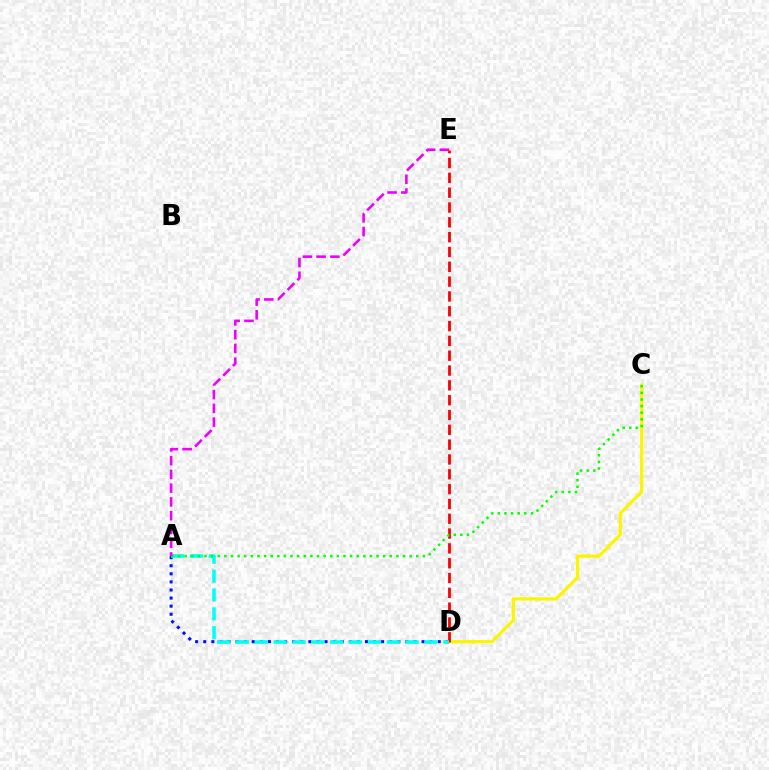{('C', 'D'): [{'color': '#fcf500', 'line_style': 'solid', 'thickness': 2.33}], ('A', 'D'): [{'color': '#0010ff', 'line_style': 'dotted', 'thickness': 2.2}, {'color': '#00fff6', 'line_style': 'dashed', 'thickness': 2.56}], ('D', 'E'): [{'color': '#ff0000', 'line_style': 'dashed', 'thickness': 2.01}], ('A', 'C'): [{'color': '#08ff00', 'line_style': 'dotted', 'thickness': 1.8}], ('A', 'E'): [{'color': '#ee00ff', 'line_style': 'dashed', 'thickness': 1.87}]}